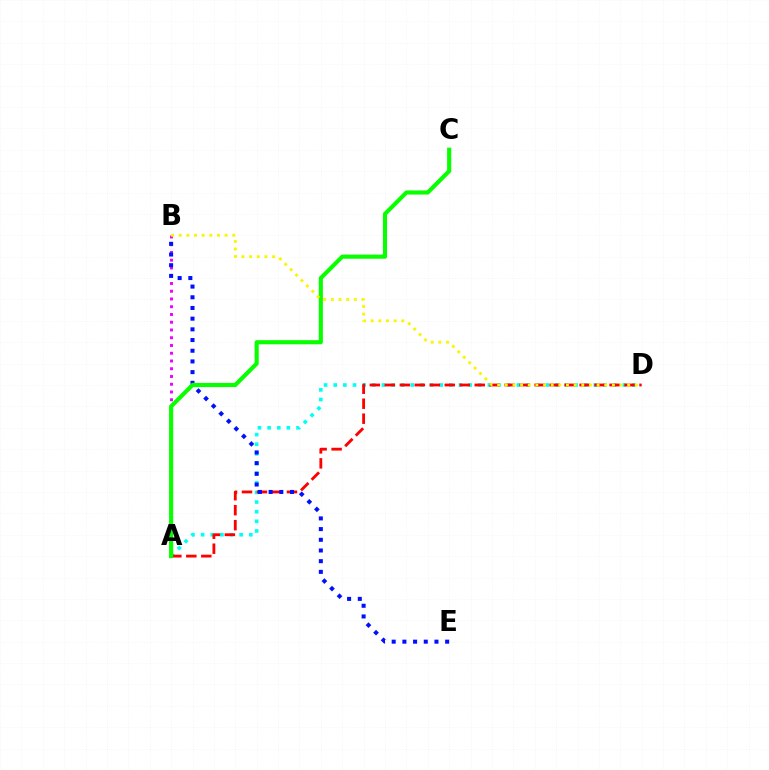{('A', 'D'): [{'color': '#00fff6', 'line_style': 'dotted', 'thickness': 2.62}, {'color': '#ff0000', 'line_style': 'dashed', 'thickness': 2.04}], ('A', 'B'): [{'color': '#ee00ff', 'line_style': 'dotted', 'thickness': 2.11}], ('B', 'E'): [{'color': '#0010ff', 'line_style': 'dotted', 'thickness': 2.9}], ('A', 'C'): [{'color': '#08ff00', 'line_style': 'solid', 'thickness': 2.97}], ('B', 'D'): [{'color': '#fcf500', 'line_style': 'dotted', 'thickness': 2.08}]}